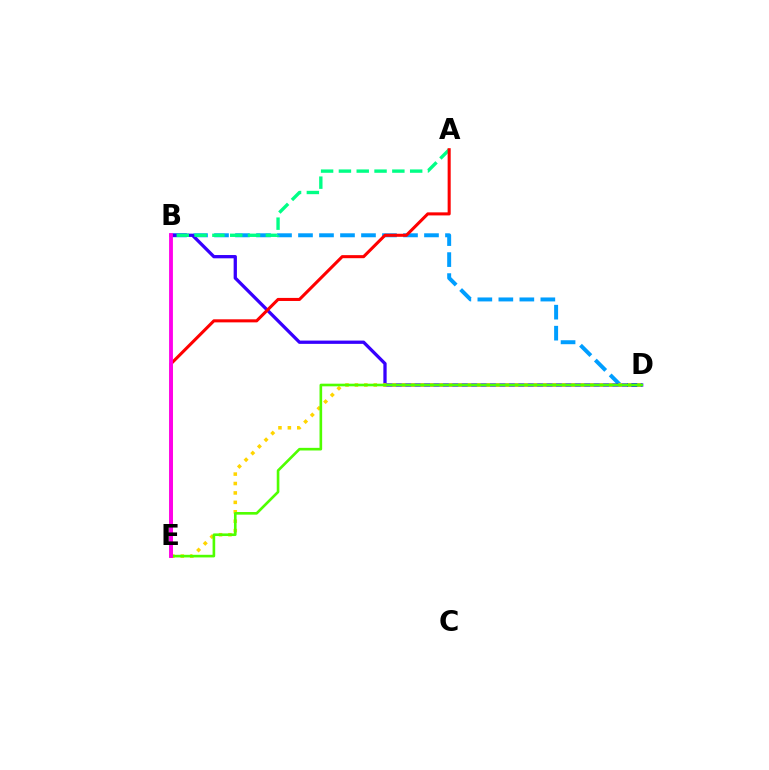{('B', 'D'): [{'color': '#009eff', 'line_style': 'dashed', 'thickness': 2.85}, {'color': '#3700ff', 'line_style': 'solid', 'thickness': 2.36}], ('D', 'E'): [{'color': '#ffd500', 'line_style': 'dotted', 'thickness': 2.56}, {'color': '#4fff00', 'line_style': 'solid', 'thickness': 1.89}], ('A', 'B'): [{'color': '#00ff86', 'line_style': 'dashed', 'thickness': 2.42}], ('A', 'E'): [{'color': '#ff0000', 'line_style': 'solid', 'thickness': 2.2}], ('B', 'E'): [{'color': '#ff00ed', 'line_style': 'solid', 'thickness': 2.76}]}